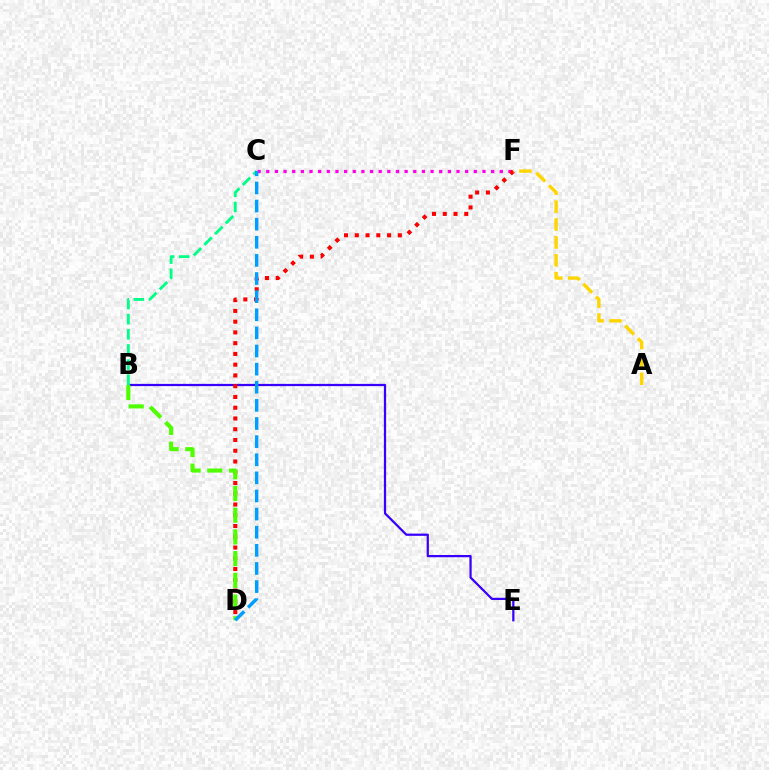{('B', 'E'): [{'color': '#3700ff', 'line_style': 'solid', 'thickness': 1.61}], ('C', 'F'): [{'color': '#ff00ed', 'line_style': 'dotted', 'thickness': 2.35}], ('B', 'C'): [{'color': '#00ff86', 'line_style': 'dashed', 'thickness': 2.06}], ('D', 'F'): [{'color': '#ff0000', 'line_style': 'dotted', 'thickness': 2.92}], ('B', 'D'): [{'color': '#4fff00', 'line_style': 'dashed', 'thickness': 2.95}], ('A', 'F'): [{'color': '#ffd500', 'line_style': 'dashed', 'thickness': 2.43}], ('C', 'D'): [{'color': '#009eff', 'line_style': 'dashed', 'thickness': 2.46}]}